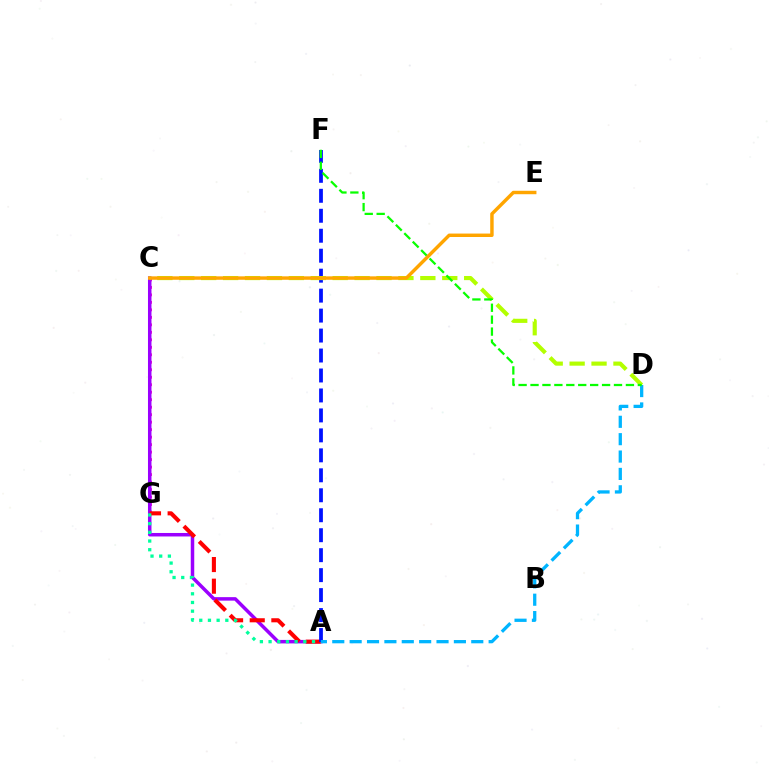{('C', 'G'): [{'color': '#ff00bd', 'line_style': 'dotted', 'thickness': 2.03}], ('A', 'C'): [{'color': '#9b00ff', 'line_style': 'solid', 'thickness': 2.51}], ('A', 'G'): [{'color': '#ff0000', 'line_style': 'dashed', 'thickness': 2.94}, {'color': '#00ff9d', 'line_style': 'dotted', 'thickness': 2.36}], ('A', 'F'): [{'color': '#0010ff', 'line_style': 'dashed', 'thickness': 2.71}], ('A', 'D'): [{'color': '#00b5ff', 'line_style': 'dashed', 'thickness': 2.36}], ('C', 'D'): [{'color': '#b3ff00', 'line_style': 'dashed', 'thickness': 2.98}], ('D', 'F'): [{'color': '#08ff00', 'line_style': 'dashed', 'thickness': 1.62}], ('C', 'E'): [{'color': '#ffa500', 'line_style': 'solid', 'thickness': 2.48}]}